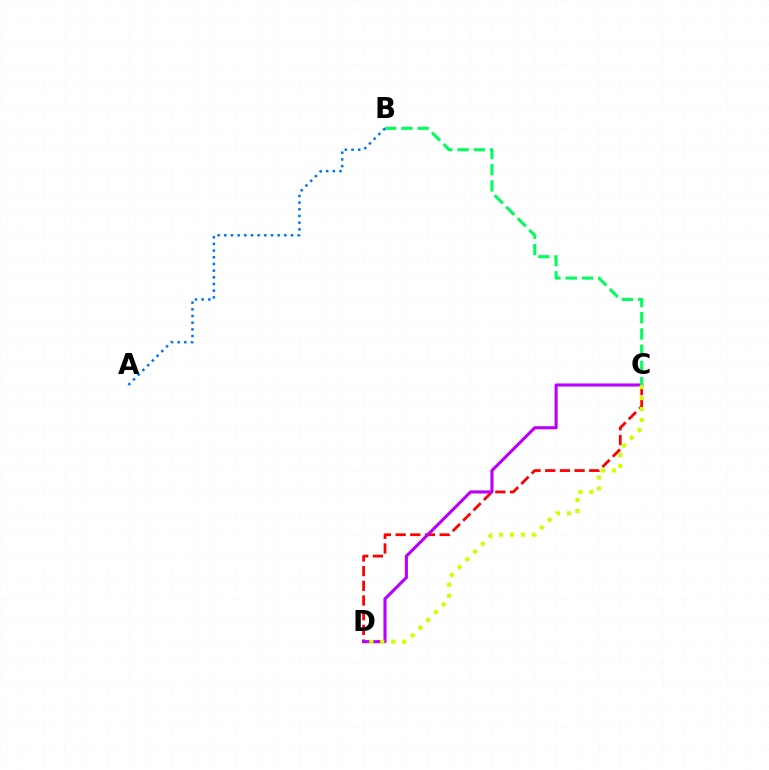{('C', 'D'): [{'color': '#ff0000', 'line_style': 'dashed', 'thickness': 1.99}, {'color': '#b900ff', 'line_style': 'solid', 'thickness': 2.23}, {'color': '#d1ff00', 'line_style': 'dotted', 'thickness': 2.98}], ('B', 'C'): [{'color': '#00ff5c', 'line_style': 'dashed', 'thickness': 2.21}], ('A', 'B'): [{'color': '#0074ff', 'line_style': 'dotted', 'thickness': 1.81}]}